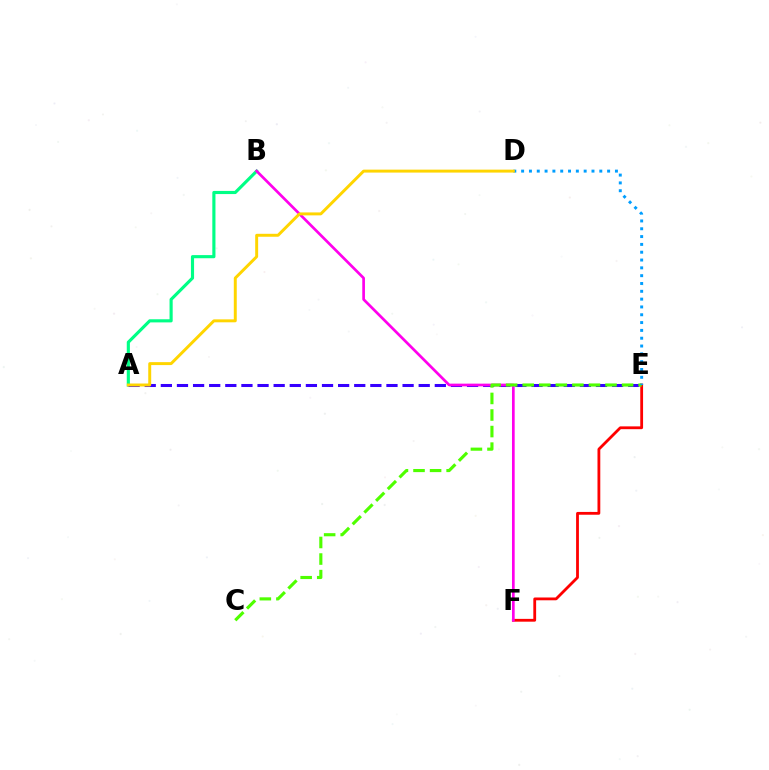{('A', 'B'): [{'color': '#00ff86', 'line_style': 'solid', 'thickness': 2.26}], ('E', 'F'): [{'color': '#ff0000', 'line_style': 'solid', 'thickness': 2.02}], ('A', 'E'): [{'color': '#3700ff', 'line_style': 'dashed', 'thickness': 2.19}], ('B', 'F'): [{'color': '#ff00ed', 'line_style': 'solid', 'thickness': 1.94}], ('C', 'E'): [{'color': '#4fff00', 'line_style': 'dashed', 'thickness': 2.25}], ('D', 'E'): [{'color': '#009eff', 'line_style': 'dotted', 'thickness': 2.12}], ('A', 'D'): [{'color': '#ffd500', 'line_style': 'solid', 'thickness': 2.13}]}